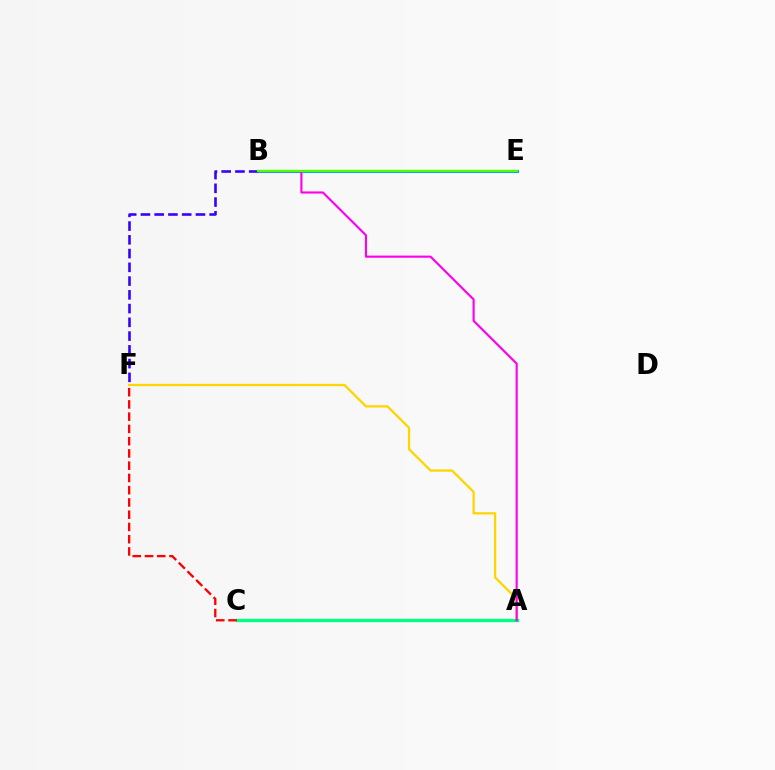{('A', 'F'): [{'color': '#ffd500', 'line_style': 'solid', 'thickness': 1.64}], ('A', 'C'): [{'color': '#00ff86', 'line_style': 'solid', 'thickness': 2.4}], ('B', 'E'): [{'color': '#009eff', 'line_style': 'solid', 'thickness': 2.22}, {'color': '#4fff00', 'line_style': 'solid', 'thickness': 1.64}], ('B', 'F'): [{'color': '#3700ff', 'line_style': 'dashed', 'thickness': 1.87}], ('A', 'B'): [{'color': '#ff00ed', 'line_style': 'solid', 'thickness': 1.53}], ('C', 'F'): [{'color': '#ff0000', 'line_style': 'dashed', 'thickness': 1.66}]}